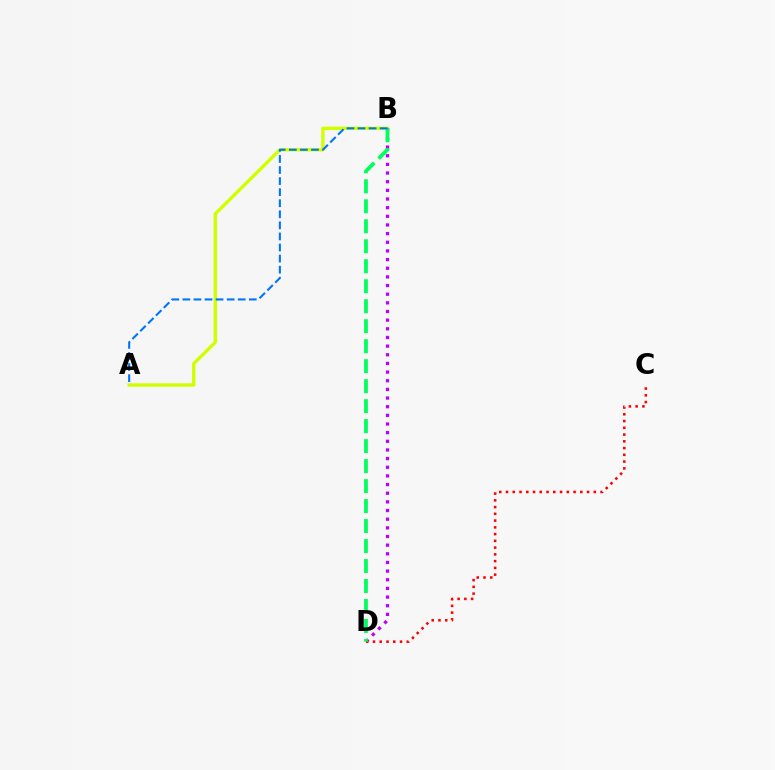{('A', 'B'): [{'color': '#d1ff00', 'line_style': 'solid', 'thickness': 2.44}, {'color': '#0074ff', 'line_style': 'dashed', 'thickness': 1.5}], ('B', 'D'): [{'color': '#b900ff', 'line_style': 'dotted', 'thickness': 2.35}, {'color': '#00ff5c', 'line_style': 'dashed', 'thickness': 2.71}], ('C', 'D'): [{'color': '#ff0000', 'line_style': 'dotted', 'thickness': 1.84}]}